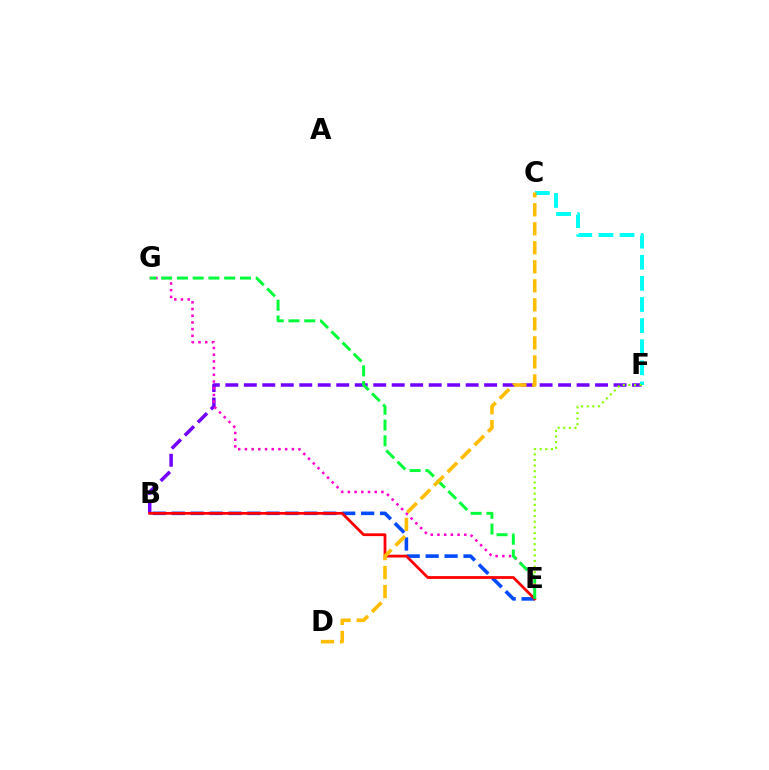{('B', 'F'): [{'color': '#7200ff', 'line_style': 'dashed', 'thickness': 2.51}], ('B', 'E'): [{'color': '#004bff', 'line_style': 'dashed', 'thickness': 2.57}, {'color': '#ff0000', 'line_style': 'solid', 'thickness': 2.0}], ('E', 'G'): [{'color': '#ff00cf', 'line_style': 'dotted', 'thickness': 1.82}, {'color': '#00ff39', 'line_style': 'dashed', 'thickness': 2.14}], ('C', 'F'): [{'color': '#00fff6', 'line_style': 'dashed', 'thickness': 2.87}], ('E', 'F'): [{'color': '#84ff00', 'line_style': 'dotted', 'thickness': 1.52}], ('C', 'D'): [{'color': '#ffbd00', 'line_style': 'dashed', 'thickness': 2.58}]}